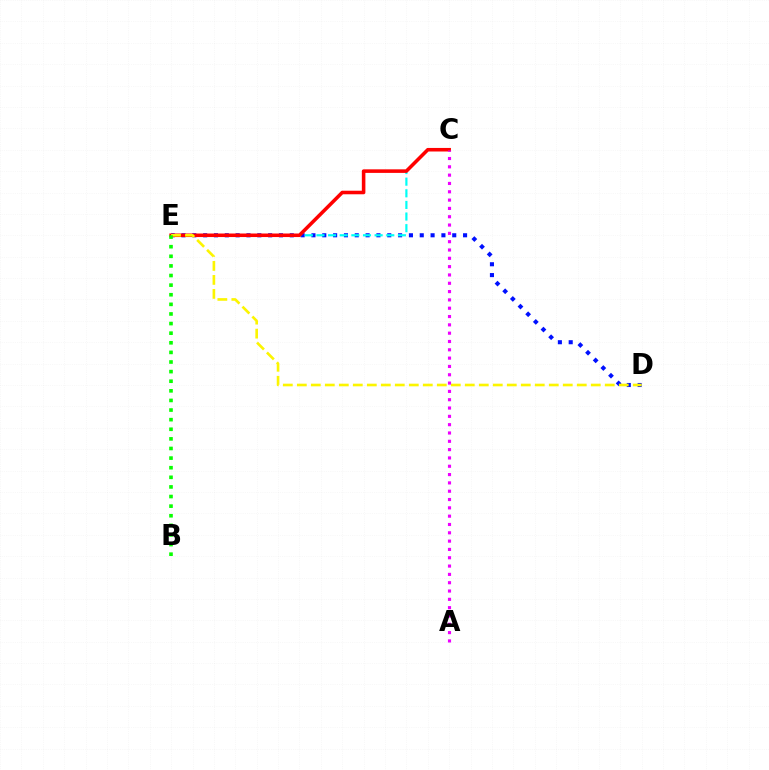{('D', 'E'): [{'color': '#0010ff', 'line_style': 'dotted', 'thickness': 2.94}, {'color': '#fcf500', 'line_style': 'dashed', 'thickness': 1.9}], ('C', 'E'): [{'color': '#00fff6', 'line_style': 'dashed', 'thickness': 1.58}, {'color': '#ff0000', 'line_style': 'solid', 'thickness': 2.56}], ('A', 'C'): [{'color': '#ee00ff', 'line_style': 'dotted', 'thickness': 2.26}], ('B', 'E'): [{'color': '#08ff00', 'line_style': 'dotted', 'thickness': 2.61}]}